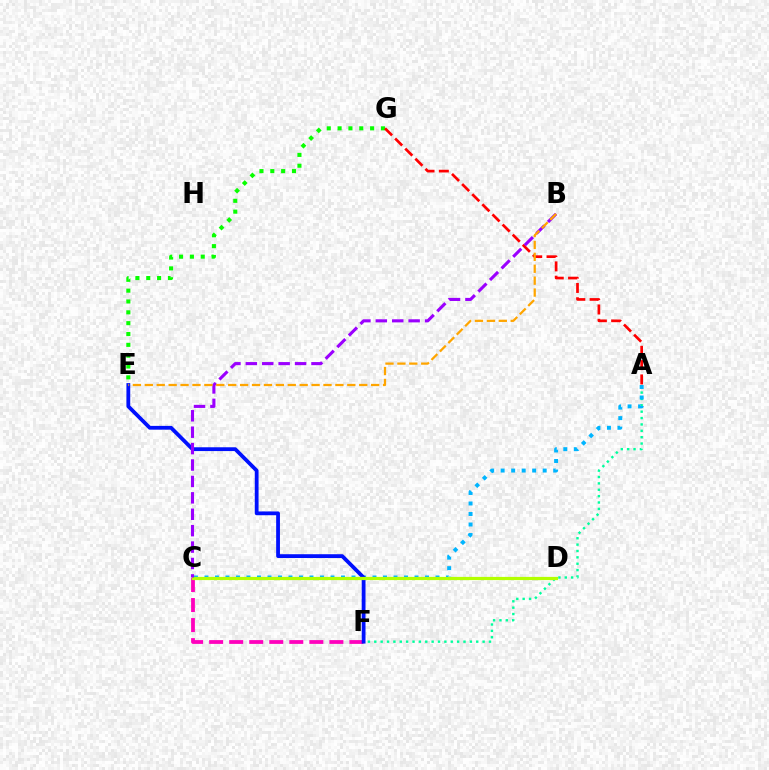{('A', 'F'): [{'color': '#00ff9d', 'line_style': 'dotted', 'thickness': 1.73}], ('C', 'F'): [{'color': '#ff00bd', 'line_style': 'dashed', 'thickness': 2.72}], ('A', 'C'): [{'color': '#00b5ff', 'line_style': 'dotted', 'thickness': 2.85}], ('E', 'F'): [{'color': '#0010ff', 'line_style': 'solid', 'thickness': 2.73}], ('C', 'D'): [{'color': '#b3ff00', 'line_style': 'solid', 'thickness': 2.31}], ('E', 'G'): [{'color': '#08ff00', 'line_style': 'dotted', 'thickness': 2.94}], ('A', 'G'): [{'color': '#ff0000', 'line_style': 'dashed', 'thickness': 1.94}], ('B', 'C'): [{'color': '#9b00ff', 'line_style': 'dashed', 'thickness': 2.23}], ('B', 'E'): [{'color': '#ffa500', 'line_style': 'dashed', 'thickness': 1.62}]}